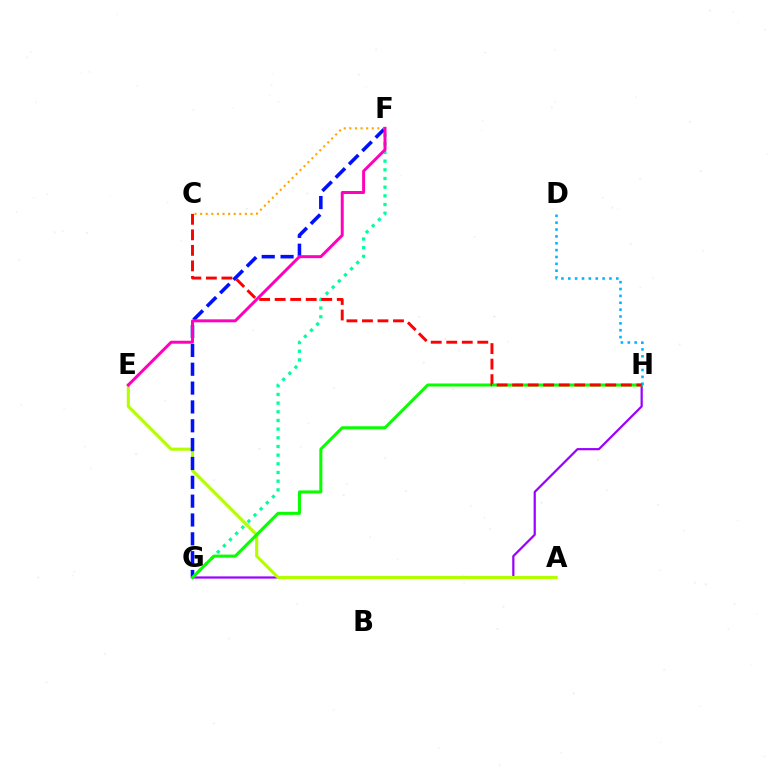{('G', 'H'): [{'color': '#9b00ff', 'line_style': 'solid', 'thickness': 1.59}, {'color': '#08ff00', 'line_style': 'solid', 'thickness': 2.18}], ('F', 'G'): [{'color': '#00ff9d', 'line_style': 'dotted', 'thickness': 2.36}, {'color': '#0010ff', 'line_style': 'dashed', 'thickness': 2.56}], ('A', 'E'): [{'color': '#b3ff00', 'line_style': 'solid', 'thickness': 2.24}], ('C', 'F'): [{'color': '#ffa500', 'line_style': 'dotted', 'thickness': 1.52}], ('E', 'F'): [{'color': '#ff00bd', 'line_style': 'solid', 'thickness': 2.14}], ('D', 'H'): [{'color': '#00b5ff', 'line_style': 'dotted', 'thickness': 1.86}], ('C', 'H'): [{'color': '#ff0000', 'line_style': 'dashed', 'thickness': 2.11}]}